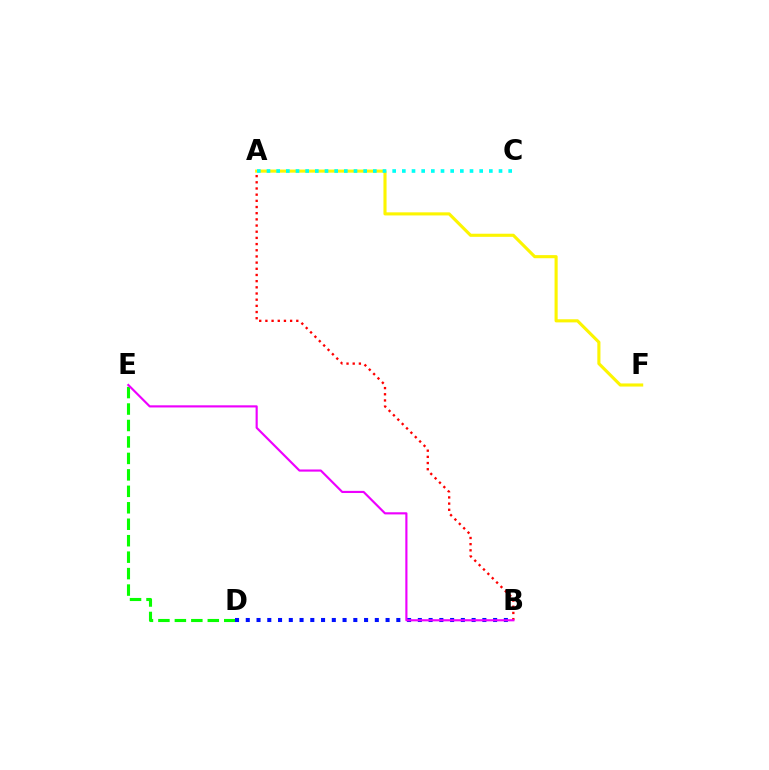{('D', 'E'): [{'color': '#08ff00', 'line_style': 'dashed', 'thickness': 2.24}], ('B', 'D'): [{'color': '#0010ff', 'line_style': 'dotted', 'thickness': 2.92}], ('A', 'B'): [{'color': '#ff0000', 'line_style': 'dotted', 'thickness': 1.68}], ('B', 'E'): [{'color': '#ee00ff', 'line_style': 'solid', 'thickness': 1.55}], ('A', 'F'): [{'color': '#fcf500', 'line_style': 'solid', 'thickness': 2.24}], ('A', 'C'): [{'color': '#00fff6', 'line_style': 'dotted', 'thickness': 2.63}]}